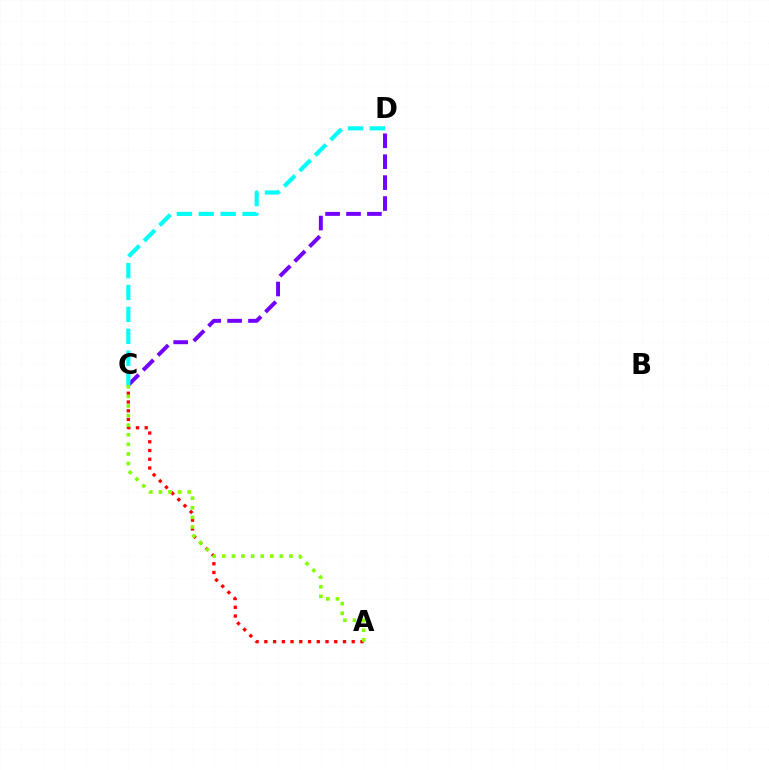{('A', 'C'): [{'color': '#ff0000', 'line_style': 'dotted', 'thickness': 2.37}, {'color': '#84ff00', 'line_style': 'dotted', 'thickness': 2.61}], ('C', 'D'): [{'color': '#7200ff', 'line_style': 'dashed', 'thickness': 2.84}, {'color': '#00fff6', 'line_style': 'dashed', 'thickness': 2.98}]}